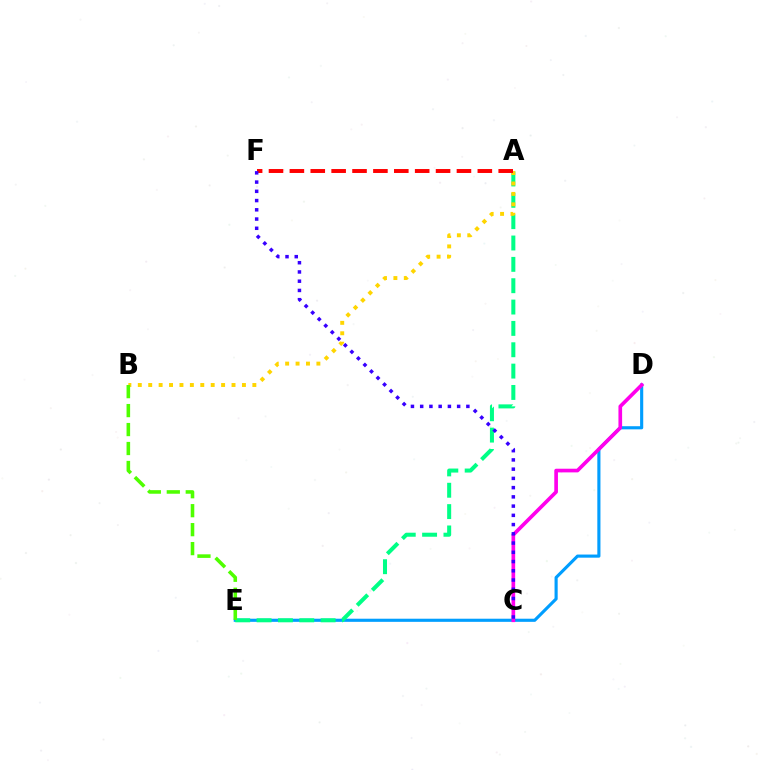{('D', 'E'): [{'color': '#009eff', 'line_style': 'solid', 'thickness': 2.25}], ('C', 'D'): [{'color': '#ff00ed', 'line_style': 'solid', 'thickness': 2.64}], ('A', 'E'): [{'color': '#00ff86', 'line_style': 'dashed', 'thickness': 2.9}], ('A', 'B'): [{'color': '#ffd500', 'line_style': 'dotted', 'thickness': 2.83}], ('B', 'E'): [{'color': '#4fff00', 'line_style': 'dashed', 'thickness': 2.58}], ('A', 'F'): [{'color': '#ff0000', 'line_style': 'dashed', 'thickness': 2.84}], ('C', 'F'): [{'color': '#3700ff', 'line_style': 'dotted', 'thickness': 2.51}]}